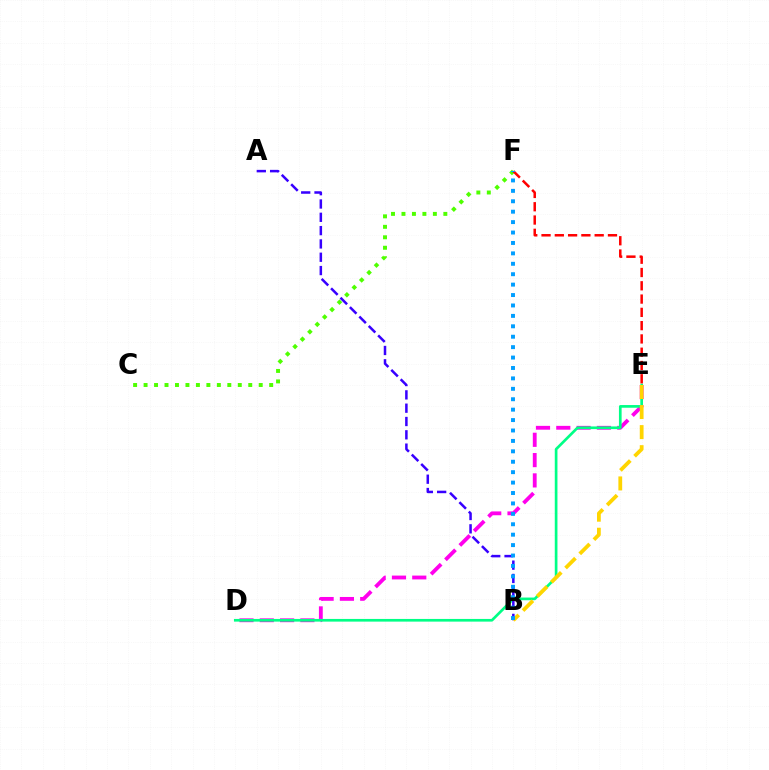{('D', 'E'): [{'color': '#ff00ed', 'line_style': 'dashed', 'thickness': 2.76}, {'color': '#00ff86', 'line_style': 'solid', 'thickness': 1.93}], ('C', 'F'): [{'color': '#4fff00', 'line_style': 'dotted', 'thickness': 2.84}], ('A', 'B'): [{'color': '#3700ff', 'line_style': 'dashed', 'thickness': 1.81}], ('B', 'E'): [{'color': '#ffd500', 'line_style': 'dashed', 'thickness': 2.72}], ('E', 'F'): [{'color': '#ff0000', 'line_style': 'dashed', 'thickness': 1.8}], ('B', 'F'): [{'color': '#009eff', 'line_style': 'dotted', 'thickness': 2.83}]}